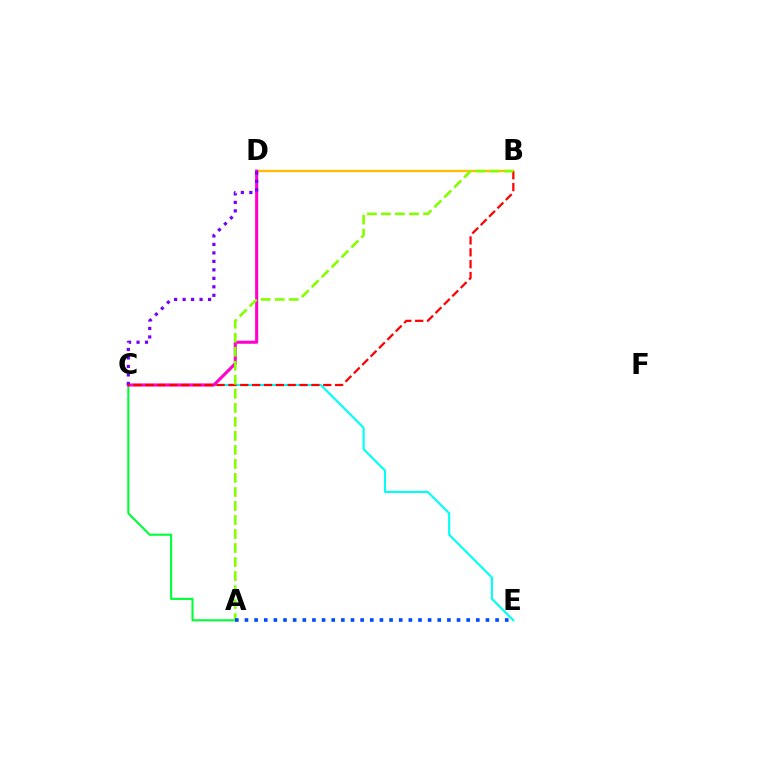{('B', 'D'): [{'color': '#ffbd00', 'line_style': 'solid', 'thickness': 1.69}], ('A', 'C'): [{'color': '#00ff39', 'line_style': 'solid', 'thickness': 1.52}], ('C', 'E'): [{'color': '#00fff6', 'line_style': 'solid', 'thickness': 1.54}], ('C', 'D'): [{'color': '#ff00cf', 'line_style': 'solid', 'thickness': 2.22}, {'color': '#7200ff', 'line_style': 'dotted', 'thickness': 2.3}], ('B', 'C'): [{'color': '#ff0000', 'line_style': 'dashed', 'thickness': 1.61}], ('A', 'B'): [{'color': '#84ff00', 'line_style': 'dashed', 'thickness': 1.9}], ('A', 'E'): [{'color': '#004bff', 'line_style': 'dotted', 'thickness': 2.62}]}